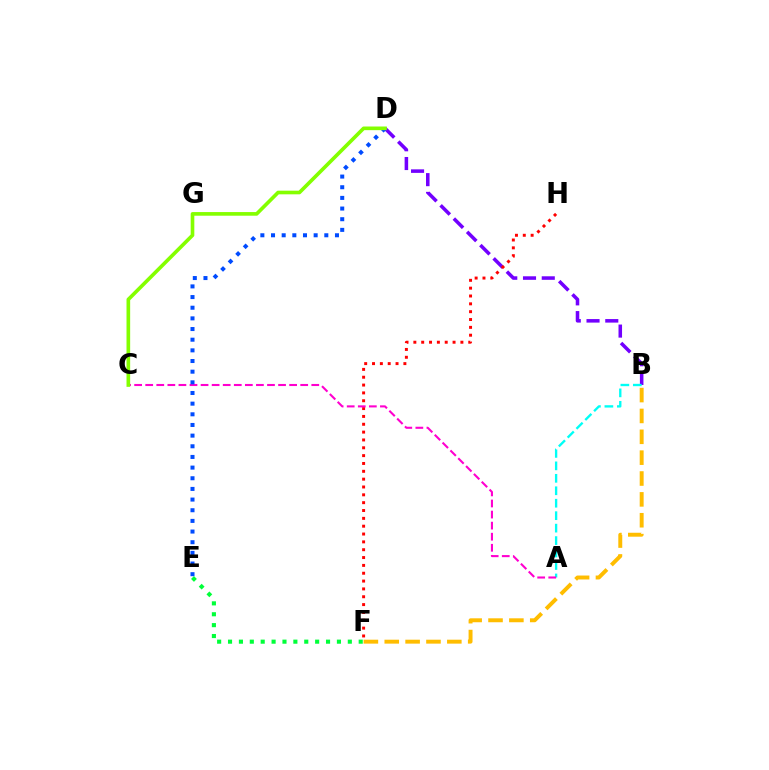{('B', 'D'): [{'color': '#7200ff', 'line_style': 'dashed', 'thickness': 2.55}], ('E', 'F'): [{'color': '#00ff39', 'line_style': 'dotted', 'thickness': 2.96}], ('F', 'H'): [{'color': '#ff0000', 'line_style': 'dotted', 'thickness': 2.13}], ('A', 'B'): [{'color': '#00fff6', 'line_style': 'dashed', 'thickness': 1.69}], ('A', 'C'): [{'color': '#ff00cf', 'line_style': 'dashed', 'thickness': 1.5}], ('D', 'E'): [{'color': '#004bff', 'line_style': 'dotted', 'thickness': 2.9}], ('B', 'F'): [{'color': '#ffbd00', 'line_style': 'dashed', 'thickness': 2.83}], ('C', 'D'): [{'color': '#84ff00', 'line_style': 'solid', 'thickness': 2.63}]}